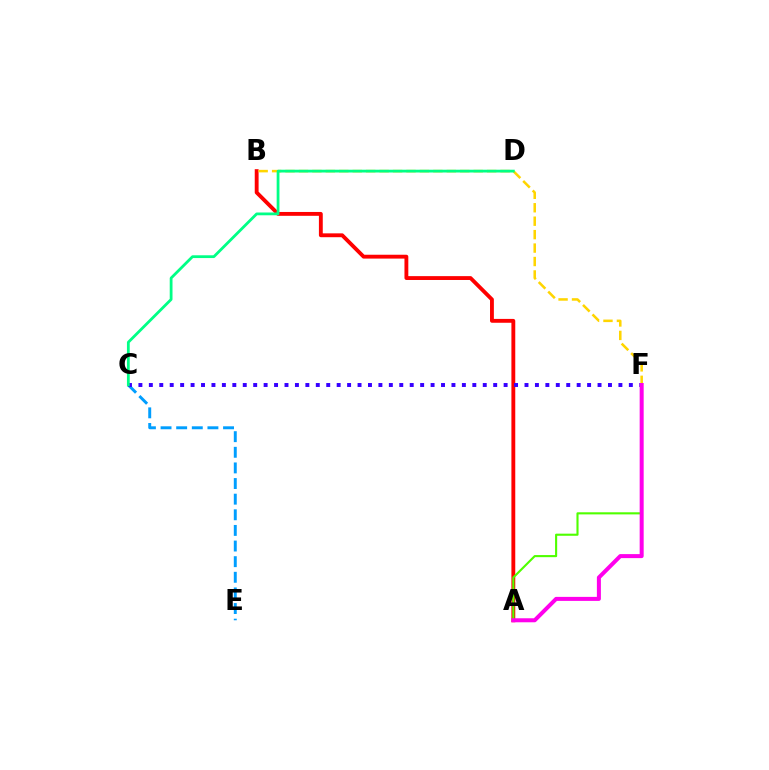{('A', 'B'): [{'color': '#ff0000', 'line_style': 'solid', 'thickness': 2.78}], ('A', 'F'): [{'color': '#4fff00', 'line_style': 'solid', 'thickness': 1.52}, {'color': '#ff00ed', 'line_style': 'solid', 'thickness': 2.89}], ('C', 'E'): [{'color': '#009eff', 'line_style': 'dashed', 'thickness': 2.12}], ('B', 'F'): [{'color': '#ffd500', 'line_style': 'dashed', 'thickness': 1.83}], ('C', 'F'): [{'color': '#3700ff', 'line_style': 'dotted', 'thickness': 2.84}], ('C', 'D'): [{'color': '#00ff86', 'line_style': 'solid', 'thickness': 2.0}]}